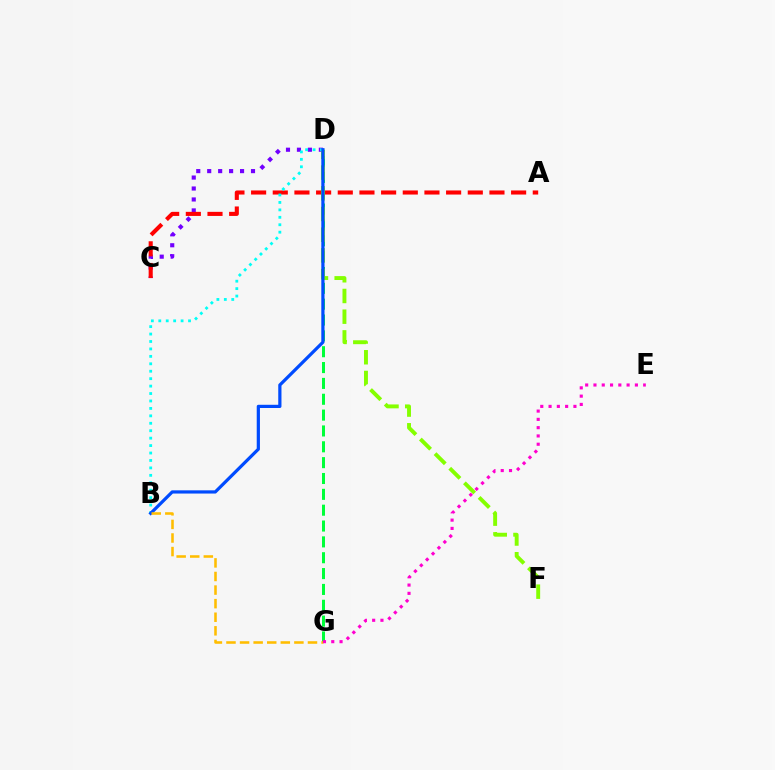{('C', 'D'): [{'color': '#7200ff', 'line_style': 'dotted', 'thickness': 2.98}], ('A', 'C'): [{'color': '#ff0000', 'line_style': 'dashed', 'thickness': 2.94}], ('D', 'G'): [{'color': '#00ff39', 'line_style': 'dashed', 'thickness': 2.15}], ('D', 'F'): [{'color': '#84ff00', 'line_style': 'dashed', 'thickness': 2.81}], ('B', 'D'): [{'color': '#00fff6', 'line_style': 'dotted', 'thickness': 2.02}, {'color': '#004bff', 'line_style': 'solid', 'thickness': 2.32}], ('B', 'G'): [{'color': '#ffbd00', 'line_style': 'dashed', 'thickness': 1.85}], ('E', 'G'): [{'color': '#ff00cf', 'line_style': 'dotted', 'thickness': 2.25}]}